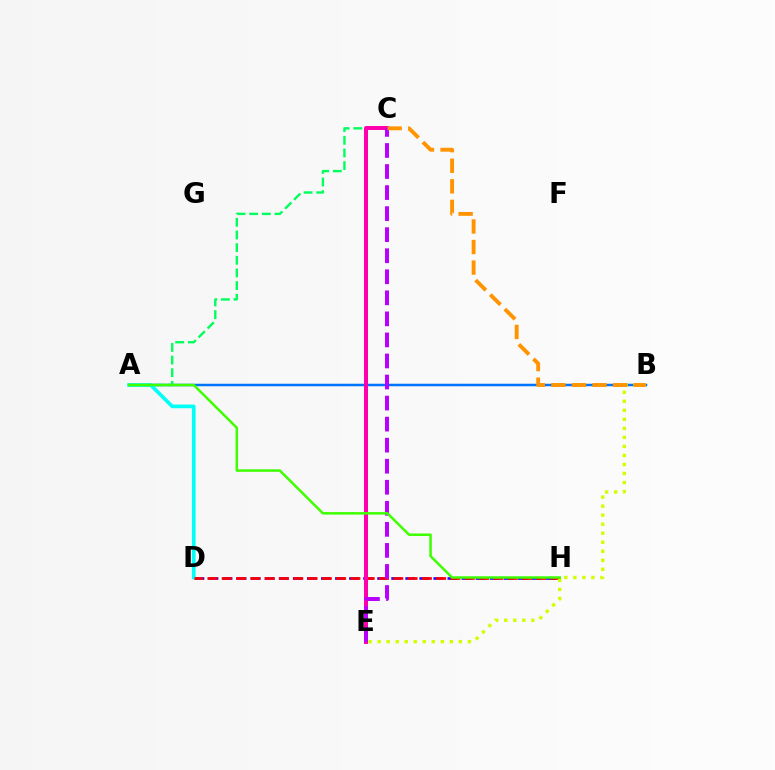{('A', 'B'): [{'color': '#0074ff', 'line_style': 'solid', 'thickness': 1.8}], ('D', 'H'): [{'color': '#2500ff', 'line_style': 'dashed', 'thickness': 1.91}, {'color': '#ff0000', 'line_style': 'dashed', 'thickness': 1.94}], ('A', 'D'): [{'color': '#00fff6', 'line_style': 'solid', 'thickness': 2.65}], ('A', 'C'): [{'color': '#00ff5c', 'line_style': 'dashed', 'thickness': 1.72}], ('B', 'E'): [{'color': '#d1ff00', 'line_style': 'dotted', 'thickness': 2.45}], ('C', 'E'): [{'color': '#ff00ac', 'line_style': 'solid', 'thickness': 2.87}, {'color': '#b900ff', 'line_style': 'dashed', 'thickness': 2.86}], ('B', 'C'): [{'color': '#ff9400', 'line_style': 'dashed', 'thickness': 2.79}], ('A', 'H'): [{'color': '#3dff00', 'line_style': 'solid', 'thickness': 1.8}]}